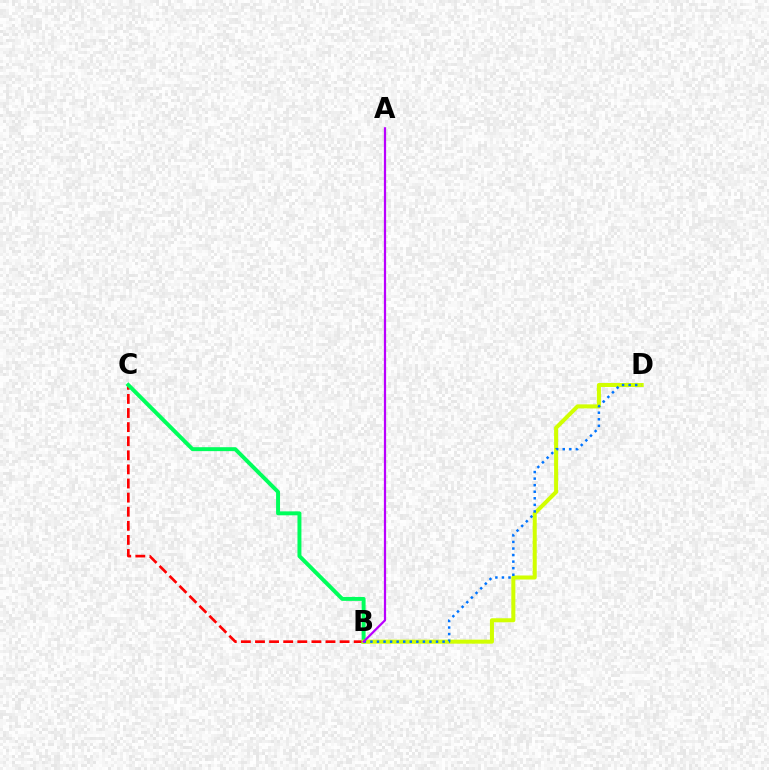{('B', 'C'): [{'color': '#ff0000', 'line_style': 'dashed', 'thickness': 1.92}, {'color': '#00ff5c', 'line_style': 'solid', 'thickness': 2.84}], ('B', 'D'): [{'color': '#d1ff00', 'line_style': 'solid', 'thickness': 2.9}, {'color': '#0074ff', 'line_style': 'dotted', 'thickness': 1.78}], ('A', 'B'): [{'color': '#b900ff', 'line_style': 'solid', 'thickness': 1.6}]}